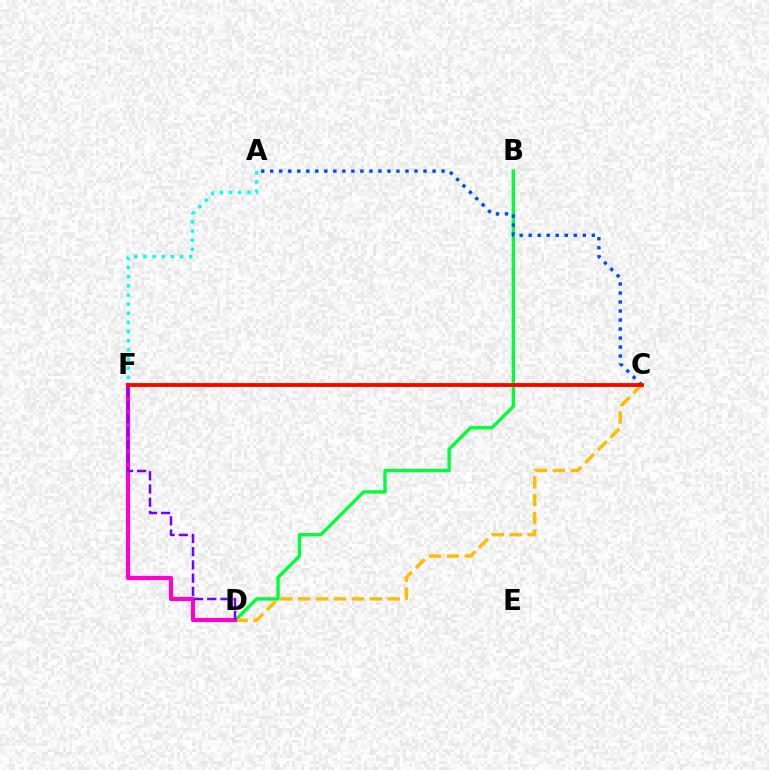{('B', 'D'): [{'color': '#00ff39', 'line_style': 'solid', 'thickness': 2.43}], ('C', 'F'): [{'color': '#84ff00', 'line_style': 'solid', 'thickness': 2.36}, {'color': '#ff0000', 'line_style': 'solid', 'thickness': 2.73}], ('C', 'D'): [{'color': '#ffbd00', 'line_style': 'dashed', 'thickness': 2.43}], ('A', 'C'): [{'color': '#004bff', 'line_style': 'dotted', 'thickness': 2.45}], ('D', 'F'): [{'color': '#ff00cf', 'line_style': 'solid', 'thickness': 3.0}, {'color': '#7200ff', 'line_style': 'dashed', 'thickness': 1.79}], ('A', 'F'): [{'color': '#00fff6', 'line_style': 'dotted', 'thickness': 2.49}]}